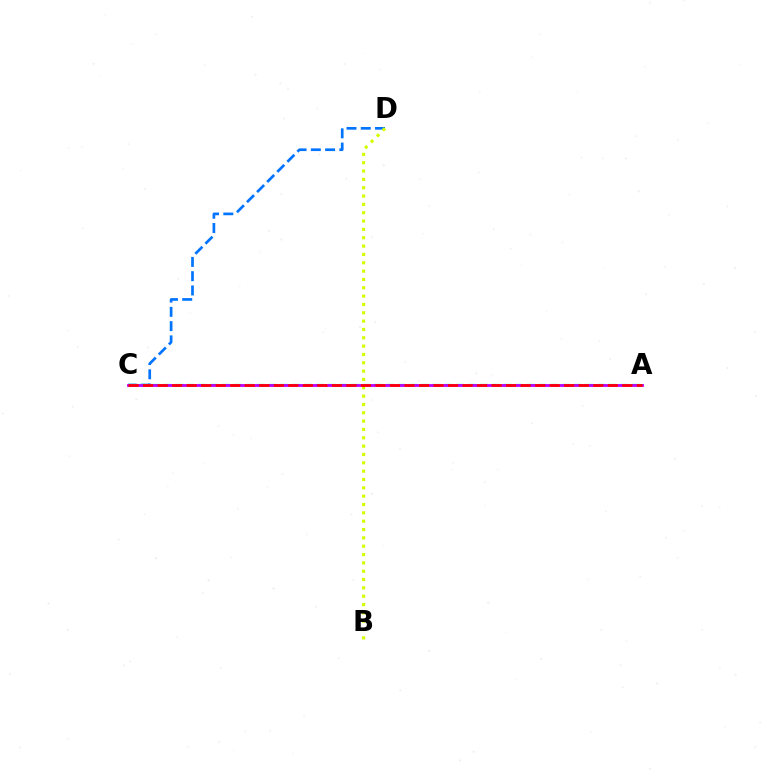{('C', 'D'): [{'color': '#0074ff', 'line_style': 'dashed', 'thickness': 1.94}], ('B', 'D'): [{'color': '#d1ff00', 'line_style': 'dotted', 'thickness': 2.26}], ('A', 'C'): [{'color': '#00ff5c', 'line_style': 'dashed', 'thickness': 1.59}, {'color': '#b900ff', 'line_style': 'solid', 'thickness': 2.01}, {'color': '#ff0000', 'line_style': 'dashed', 'thickness': 1.97}]}